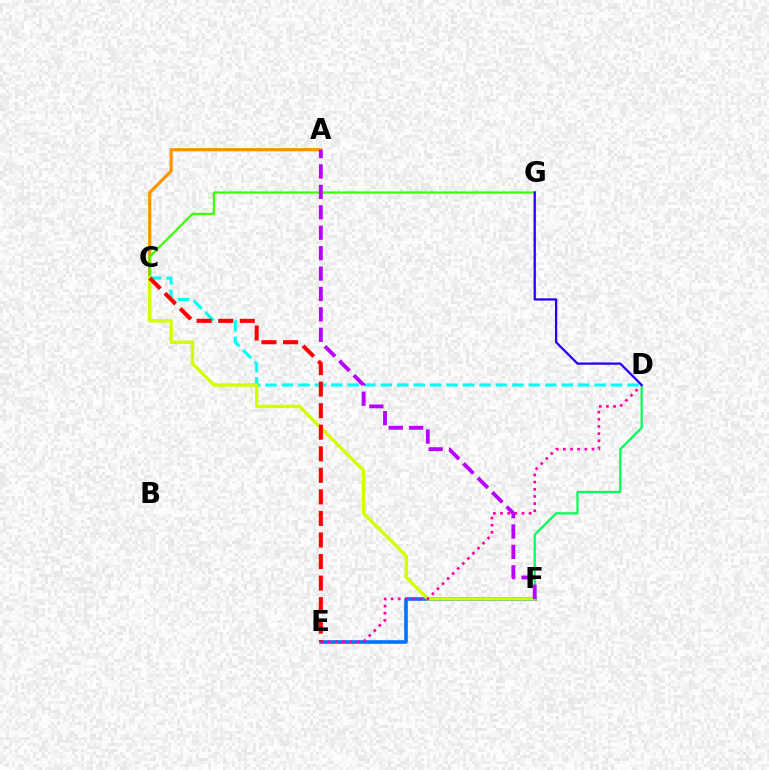{('E', 'F'): [{'color': '#0074ff', 'line_style': 'solid', 'thickness': 2.59}], ('A', 'C'): [{'color': '#ff9400', 'line_style': 'solid', 'thickness': 2.3}], ('C', 'D'): [{'color': '#00fff6', 'line_style': 'dashed', 'thickness': 2.24}], ('C', 'G'): [{'color': '#3dff00', 'line_style': 'solid', 'thickness': 1.58}], ('C', 'F'): [{'color': '#d1ff00', 'line_style': 'solid', 'thickness': 2.45}], ('D', 'E'): [{'color': '#ff00ac', 'line_style': 'dotted', 'thickness': 1.94}], ('D', 'F'): [{'color': '#00ff5c', 'line_style': 'solid', 'thickness': 1.6}], ('A', 'F'): [{'color': '#b900ff', 'line_style': 'dashed', 'thickness': 2.77}], ('D', 'G'): [{'color': '#2500ff', 'line_style': 'solid', 'thickness': 1.64}], ('C', 'E'): [{'color': '#ff0000', 'line_style': 'dashed', 'thickness': 2.93}]}